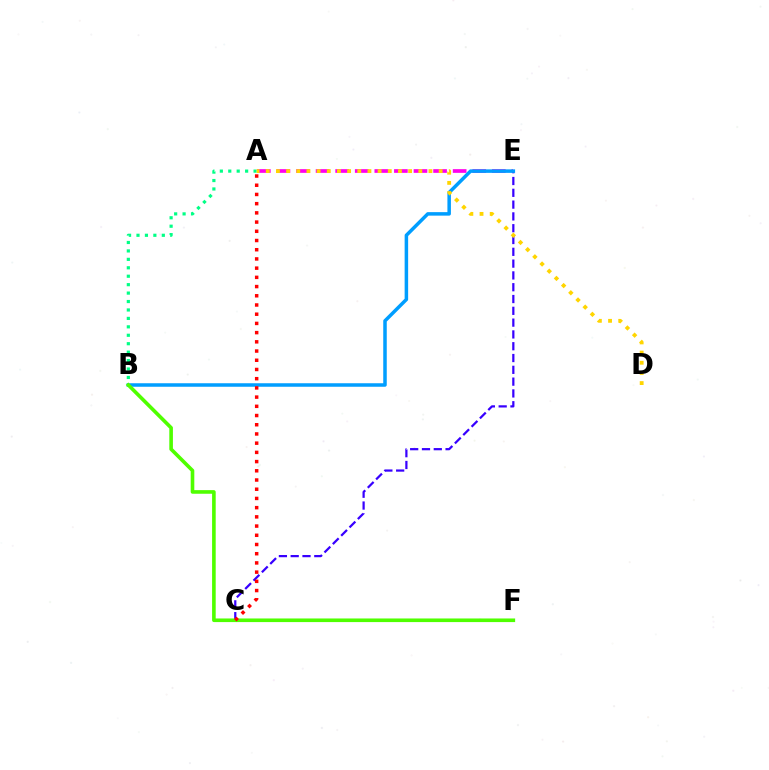{('A', 'E'): [{'color': '#ff00ed', 'line_style': 'dashed', 'thickness': 2.66}], ('C', 'E'): [{'color': '#3700ff', 'line_style': 'dashed', 'thickness': 1.6}], ('B', 'E'): [{'color': '#009eff', 'line_style': 'solid', 'thickness': 2.52}], ('A', 'B'): [{'color': '#00ff86', 'line_style': 'dotted', 'thickness': 2.29}], ('A', 'D'): [{'color': '#ffd500', 'line_style': 'dotted', 'thickness': 2.76}], ('B', 'F'): [{'color': '#4fff00', 'line_style': 'solid', 'thickness': 2.6}], ('A', 'C'): [{'color': '#ff0000', 'line_style': 'dotted', 'thickness': 2.5}]}